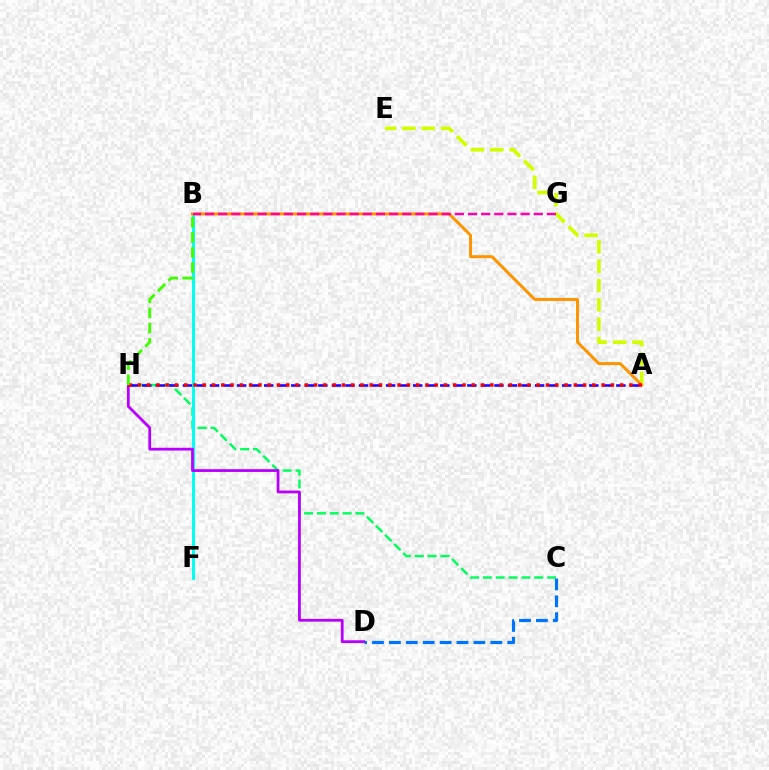{('C', 'D'): [{'color': '#0074ff', 'line_style': 'dashed', 'thickness': 2.3}], ('C', 'H'): [{'color': '#00ff5c', 'line_style': 'dashed', 'thickness': 1.74}], ('A', 'E'): [{'color': '#d1ff00', 'line_style': 'dashed', 'thickness': 2.63}], ('B', 'F'): [{'color': '#00fff6', 'line_style': 'solid', 'thickness': 2.14}], ('A', 'H'): [{'color': '#2500ff', 'line_style': 'dashed', 'thickness': 1.84}, {'color': '#ff0000', 'line_style': 'dotted', 'thickness': 2.52}], ('A', 'B'): [{'color': '#ff9400', 'line_style': 'solid', 'thickness': 2.13}], ('D', 'H'): [{'color': '#b900ff', 'line_style': 'solid', 'thickness': 2.01}], ('B', 'H'): [{'color': '#3dff00', 'line_style': 'dashed', 'thickness': 2.05}], ('B', 'G'): [{'color': '#ff00ac', 'line_style': 'dashed', 'thickness': 1.79}]}